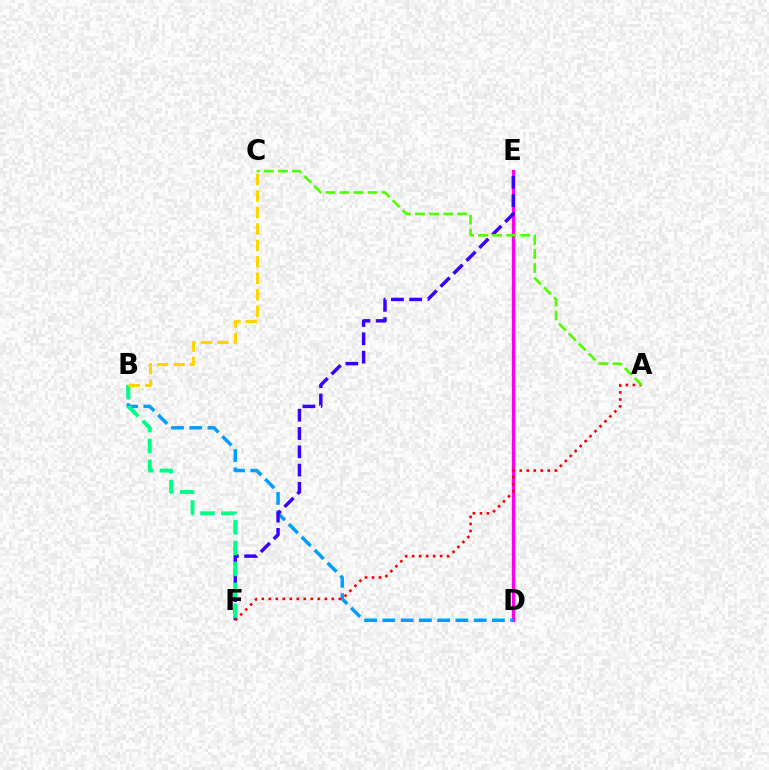{('D', 'E'): [{'color': '#ff00ed', 'line_style': 'solid', 'thickness': 2.43}], ('B', 'D'): [{'color': '#009eff', 'line_style': 'dashed', 'thickness': 2.48}], ('E', 'F'): [{'color': '#3700ff', 'line_style': 'dashed', 'thickness': 2.48}], ('A', 'F'): [{'color': '#ff0000', 'line_style': 'dotted', 'thickness': 1.9}], ('B', 'F'): [{'color': '#00ff86', 'line_style': 'dashed', 'thickness': 2.83}], ('B', 'C'): [{'color': '#ffd500', 'line_style': 'dashed', 'thickness': 2.24}], ('A', 'C'): [{'color': '#4fff00', 'line_style': 'dashed', 'thickness': 1.91}]}